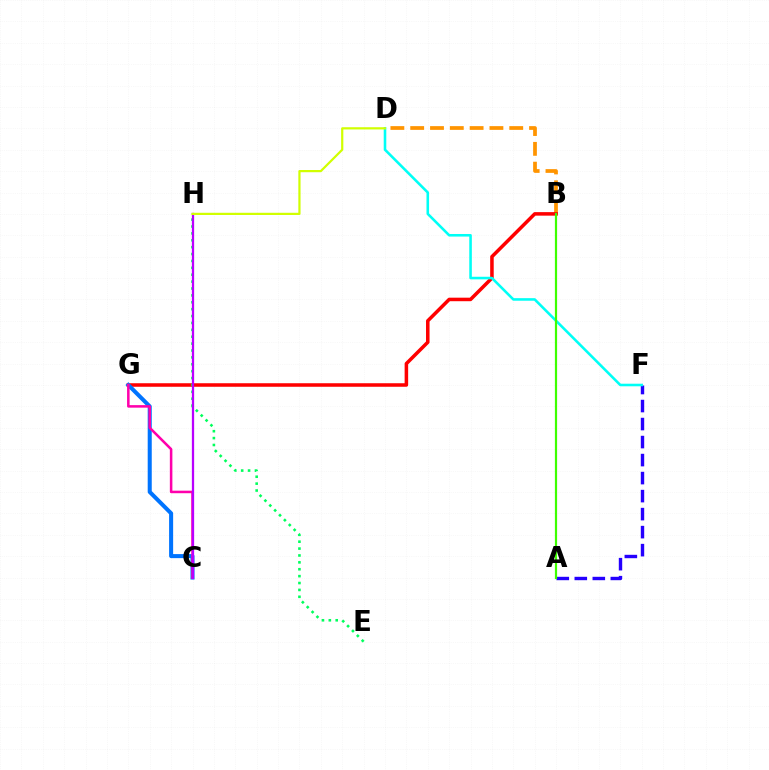{('A', 'F'): [{'color': '#2500ff', 'line_style': 'dashed', 'thickness': 2.45}], ('B', 'D'): [{'color': '#ff9400', 'line_style': 'dashed', 'thickness': 2.69}], ('B', 'G'): [{'color': '#ff0000', 'line_style': 'solid', 'thickness': 2.54}], ('C', 'G'): [{'color': '#0074ff', 'line_style': 'solid', 'thickness': 2.91}, {'color': '#ff00ac', 'line_style': 'solid', 'thickness': 1.83}], ('E', 'H'): [{'color': '#00ff5c', 'line_style': 'dotted', 'thickness': 1.87}], ('C', 'H'): [{'color': '#b900ff', 'line_style': 'solid', 'thickness': 1.63}], ('D', 'F'): [{'color': '#00fff6', 'line_style': 'solid', 'thickness': 1.86}], ('A', 'B'): [{'color': '#3dff00', 'line_style': 'solid', 'thickness': 1.58}], ('D', 'H'): [{'color': '#d1ff00', 'line_style': 'solid', 'thickness': 1.59}]}